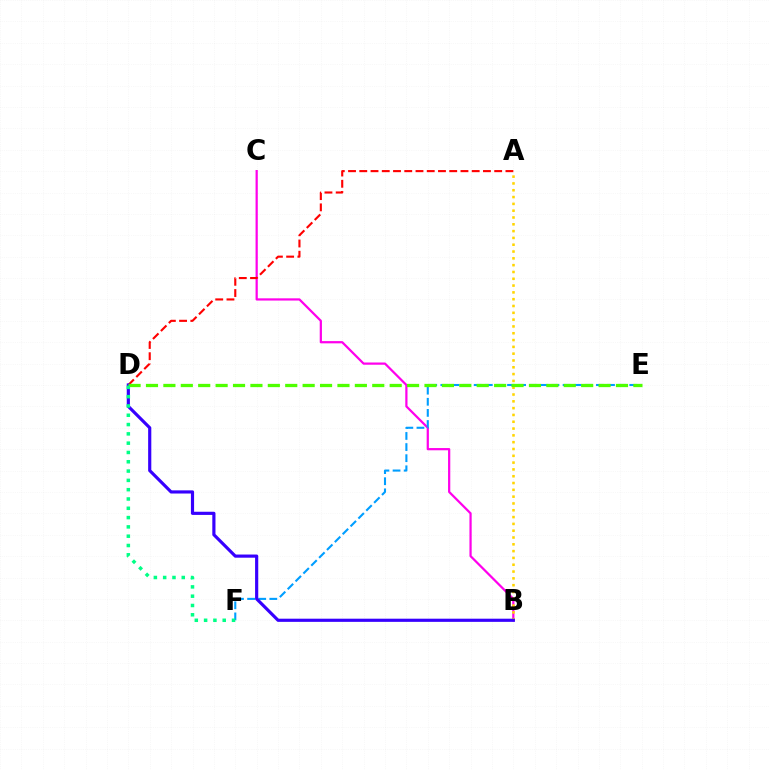{('B', 'C'): [{'color': '#ff00ed', 'line_style': 'solid', 'thickness': 1.61}], ('A', 'B'): [{'color': '#ffd500', 'line_style': 'dotted', 'thickness': 1.85}], ('E', 'F'): [{'color': '#009eff', 'line_style': 'dashed', 'thickness': 1.51}], ('A', 'D'): [{'color': '#ff0000', 'line_style': 'dashed', 'thickness': 1.53}], ('B', 'D'): [{'color': '#3700ff', 'line_style': 'solid', 'thickness': 2.28}], ('D', 'E'): [{'color': '#4fff00', 'line_style': 'dashed', 'thickness': 2.36}], ('D', 'F'): [{'color': '#00ff86', 'line_style': 'dotted', 'thickness': 2.53}]}